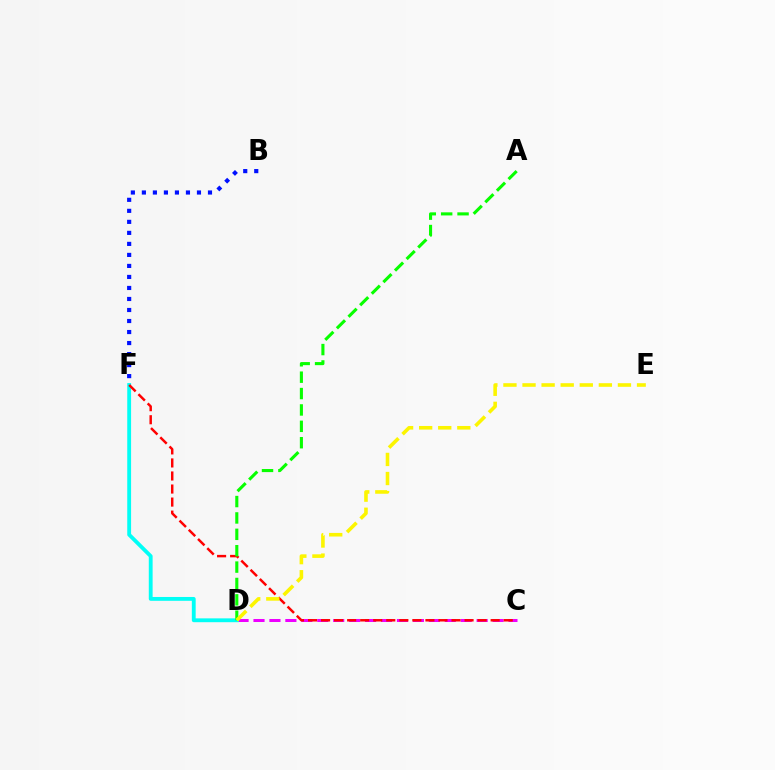{('C', 'D'): [{'color': '#ee00ff', 'line_style': 'dashed', 'thickness': 2.17}], ('D', 'F'): [{'color': '#00fff6', 'line_style': 'solid', 'thickness': 2.76}], ('C', 'F'): [{'color': '#ff0000', 'line_style': 'dashed', 'thickness': 1.77}], ('A', 'D'): [{'color': '#08ff00', 'line_style': 'dashed', 'thickness': 2.23}], ('B', 'F'): [{'color': '#0010ff', 'line_style': 'dotted', 'thickness': 2.99}], ('D', 'E'): [{'color': '#fcf500', 'line_style': 'dashed', 'thickness': 2.59}]}